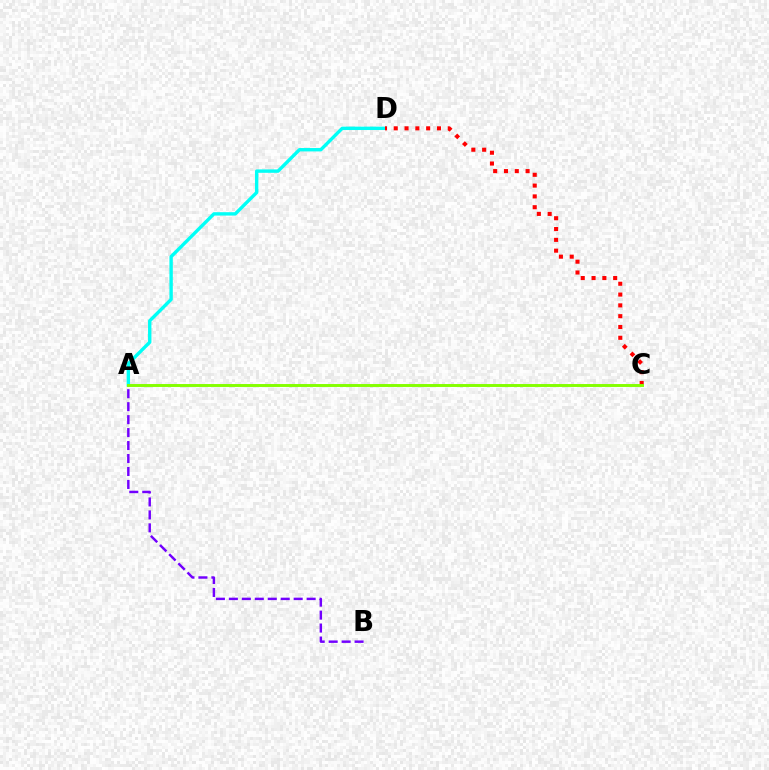{('A', 'D'): [{'color': '#00fff6', 'line_style': 'solid', 'thickness': 2.44}], ('A', 'B'): [{'color': '#7200ff', 'line_style': 'dashed', 'thickness': 1.76}], ('C', 'D'): [{'color': '#ff0000', 'line_style': 'dotted', 'thickness': 2.94}], ('A', 'C'): [{'color': '#84ff00', 'line_style': 'solid', 'thickness': 2.11}]}